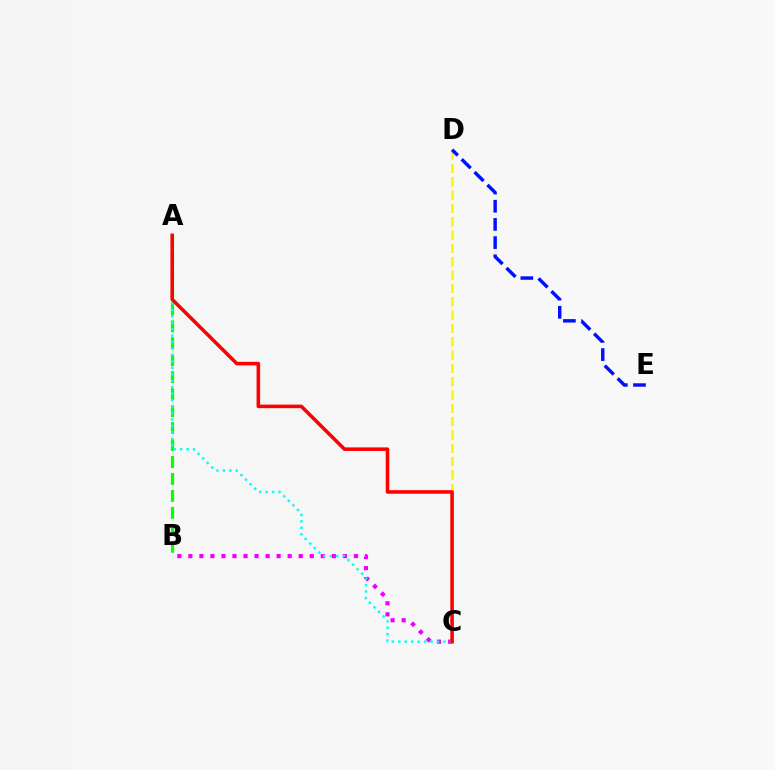{('A', 'B'): [{'color': '#08ff00', 'line_style': 'dashed', 'thickness': 2.3}], ('C', 'D'): [{'color': '#fcf500', 'line_style': 'dashed', 'thickness': 1.81}], ('D', 'E'): [{'color': '#0010ff', 'line_style': 'dashed', 'thickness': 2.47}], ('B', 'C'): [{'color': '#ee00ff', 'line_style': 'dotted', 'thickness': 3.0}], ('A', 'C'): [{'color': '#00fff6', 'line_style': 'dotted', 'thickness': 1.75}, {'color': '#ff0000', 'line_style': 'solid', 'thickness': 2.56}]}